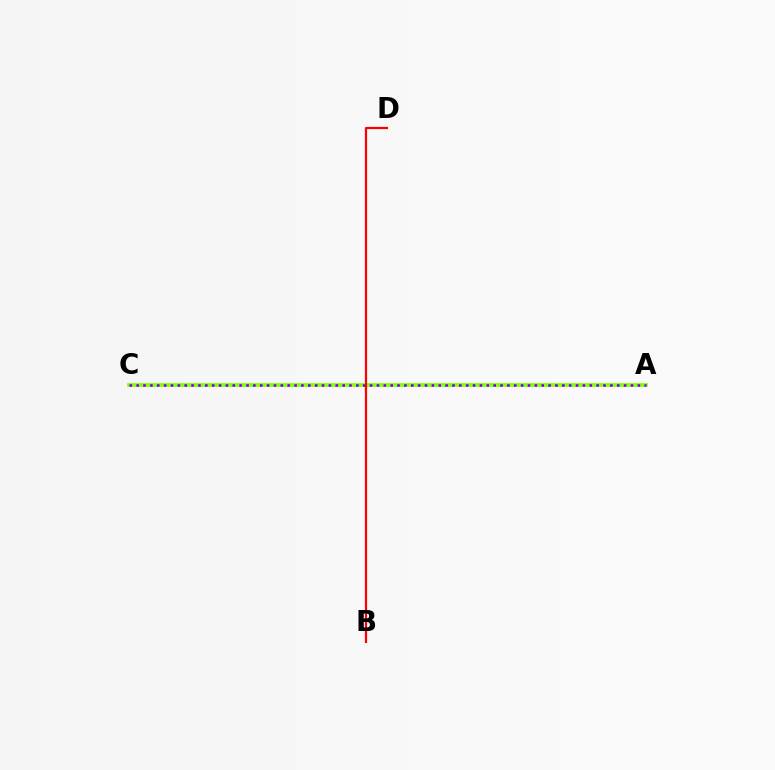{('A', 'C'): [{'color': '#00fff6', 'line_style': 'solid', 'thickness': 1.55}, {'color': '#84ff00', 'line_style': 'solid', 'thickness': 2.65}, {'color': '#7200ff', 'line_style': 'dotted', 'thickness': 1.87}], ('B', 'D'): [{'color': '#ff0000', 'line_style': 'solid', 'thickness': 1.59}]}